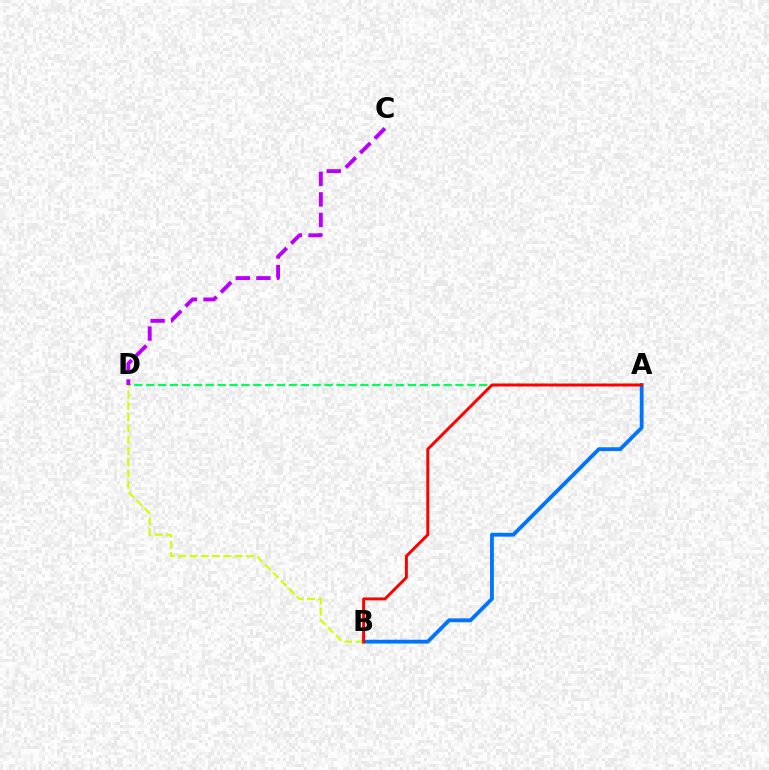{('A', 'D'): [{'color': '#00ff5c', 'line_style': 'dashed', 'thickness': 1.62}], ('A', 'B'): [{'color': '#0074ff', 'line_style': 'solid', 'thickness': 2.75}, {'color': '#ff0000', 'line_style': 'solid', 'thickness': 2.12}], ('B', 'D'): [{'color': '#d1ff00', 'line_style': 'dashed', 'thickness': 1.53}], ('C', 'D'): [{'color': '#b900ff', 'line_style': 'dashed', 'thickness': 2.8}]}